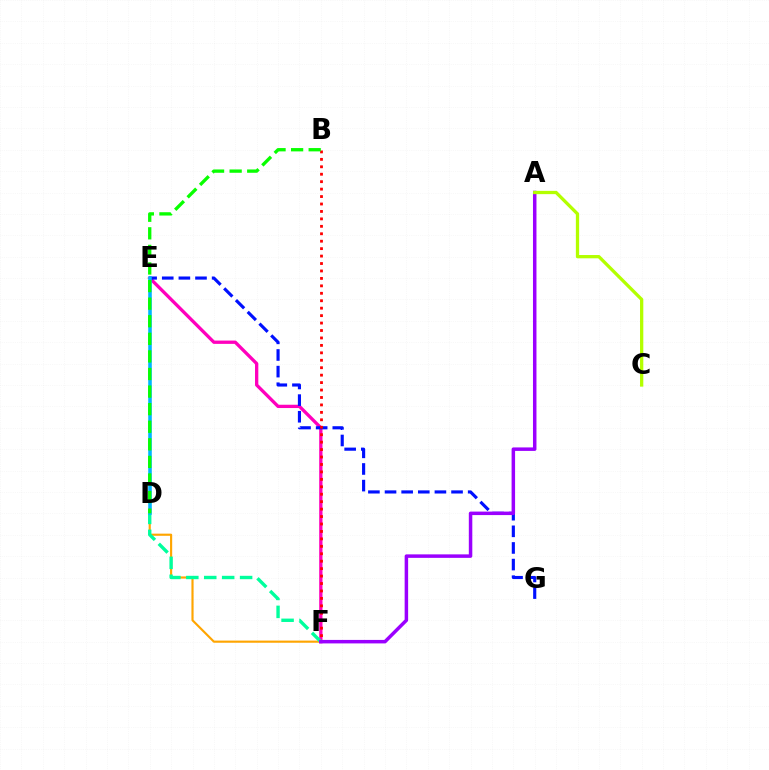{('E', 'F'): [{'color': '#ff00bd', 'line_style': 'solid', 'thickness': 2.38}], ('D', 'F'): [{'color': '#ffa500', 'line_style': 'solid', 'thickness': 1.54}, {'color': '#00ff9d', 'line_style': 'dashed', 'thickness': 2.44}], ('E', 'G'): [{'color': '#0010ff', 'line_style': 'dashed', 'thickness': 2.26}], ('B', 'F'): [{'color': '#ff0000', 'line_style': 'dotted', 'thickness': 2.02}], ('D', 'E'): [{'color': '#00b5ff', 'line_style': 'solid', 'thickness': 2.57}], ('A', 'F'): [{'color': '#9b00ff', 'line_style': 'solid', 'thickness': 2.51}], ('B', 'D'): [{'color': '#08ff00', 'line_style': 'dashed', 'thickness': 2.39}], ('A', 'C'): [{'color': '#b3ff00', 'line_style': 'solid', 'thickness': 2.36}]}